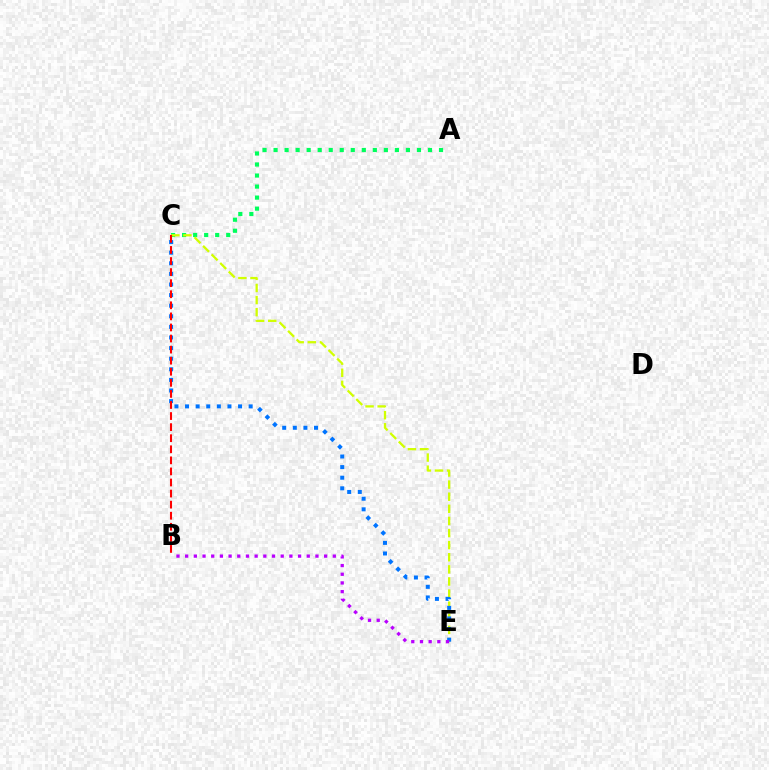{('A', 'C'): [{'color': '#00ff5c', 'line_style': 'dotted', 'thickness': 3.0}], ('C', 'E'): [{'color': '#d1ff00', 'line_style': 'dashed', 'thickness': 1.64}, {'color': '#0074ff', 'line_style': 'dotted', 'thickness': 2.88}], ('B', 'C'): [{'color': '#ff0000', 'line_style': 'dashed', 'thickness': 1.5}], ('B', 'E'): [{'color': '#b900ff', 'line_style': 'dotted', 'thickness': 2.36}]}